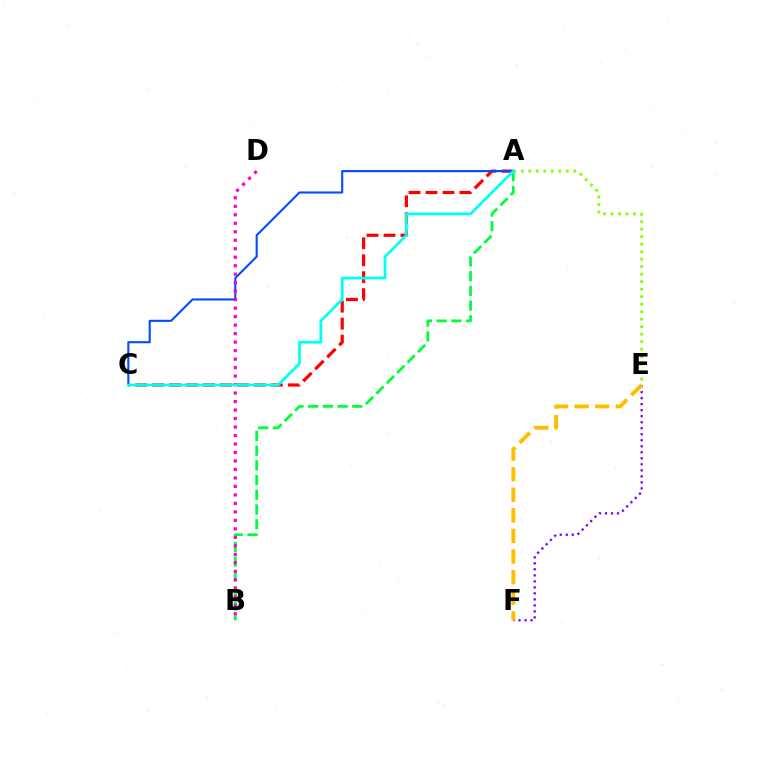{('E', 'F'): [{'color': '#7200ff', 'line_style': 'dotted', 'thickness': 1.63}, {'color': '#ffbd00', 'line_style': 'dashed', 'thickness': 2.8}], ('A', 'C'): [{'color': '#ff0000', 'line_style': 'dashed', 'thickness': 2.3}, {'color': '#004bff', 'line_style': 'solid', 'thickness': 1.5}, {'color': '#00fff6', 'line_style': 'solid', 'thickness': 1.98}], ('A', 'E'): [{'color': '#84ff00', 'line_style': 'dotted', 'thickness': 2.04}], ('A', 'B'): [{'color': '#00ff39', 'line_style': 'dashed', 'thickness': 2.0}], ('B', 'D'): [{'color': '#ff00cf', 'line_style': 'dotted', 'thickness': 2.31}]}